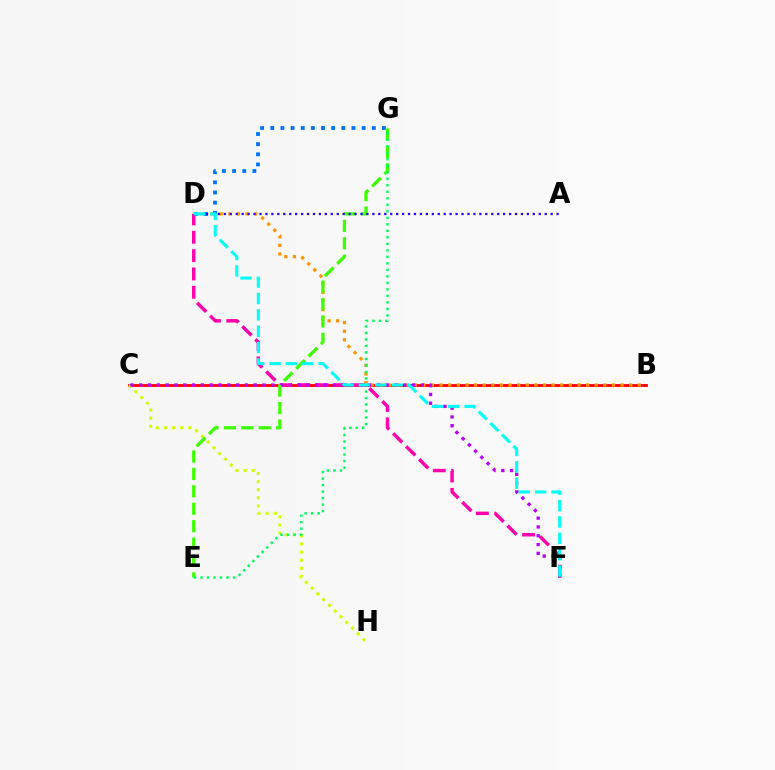{('B', 'C'): [{'color': '#ff0000', 'line_style': 'solid', 'thickness': 2.04}], ('B', 'D'): [{'color': '#ff9400', 'line_style': 'dotted', 'thickness': 2.34}], ('C', 'H'): [{'color': '#d1ff00', 'line_style': 'dotted', 'thickness': 2.2}], ('D', 'G'): [{'color': '#0074ff', 'line_style': 'dotted', 'thickness': 2.76}], ('D', 'F'): [{'color': '#ff00ac', 'line_style': 'dashed', 'thickness': 2.49}, {'color': '#00fff6', 'line_style': 'dashed', 'thickness': 2.22}], ('C', 'F'): [{'color': '#b900ff', 'line_style': 'dotted', 'thickness': 2.39}], ('E', 'G'): [{'color': '#3dff00', 'line_style': 'dashed', 'thickness': 2.37}, {'color': '#00ff5c', 'line_style': 'dotted', 'thickness': 1.77}], ('A', 'D'): [{'color': '#2500ff', 'line_style': 'dotted', 'thickness': 1.61}]}